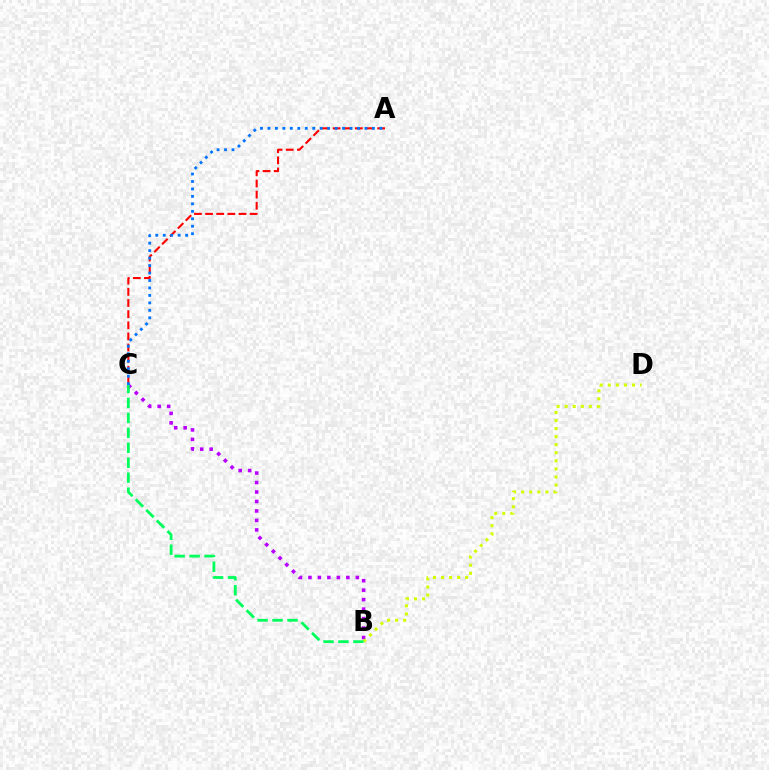{('A', 'C'): [{'color': '#ff0000', 'line_style': 'dashed', 'thickness': 1.51}, {'color': '#0074ff', 'line_style': 'dotted', 'thickness': 2.03}], ('B', 'C'): [{'color': '#b900ff', 'line_style': 'dotted', 'thickness': 2.57}, {'color': '#00ff5c', 'line_style': 'dashed', 'thickness': 2.03}], ('B', 'D'): [{'color': '#d1ff00', 'line_style': 'dotted', 'thickness': 2.19}]}